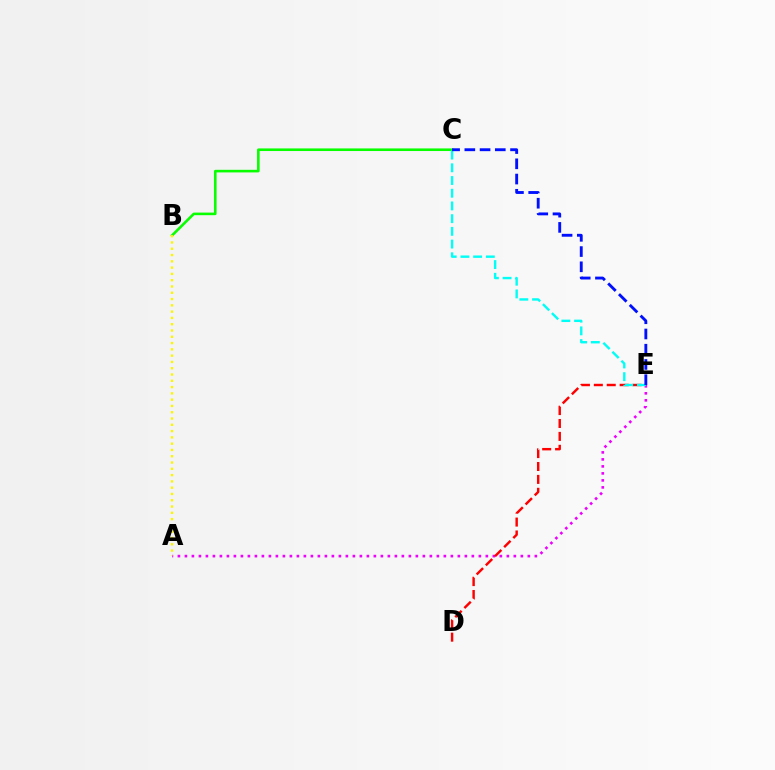{('A', 'E'): [{'color': '#ee00ff', 'line_style': 'dotted', 'thickness': 1.9}], ('D', 'E'): [{'color': '#ff0000', 'line_style': 'dashed', 'thickness': 1.75}], ('B', 'C'): [{'color': '#08ff00', 'line_style': 'solid', 'thickness': 1.88}], ('A', 'B'): [{'color': '#fcf500', 'line_style': 'dotted', 'thickness': 1.71}], ('C', 'E'): [{'color': '#00fff6', 'line_style': 'dashed', 'thickness': 1.73}, {'color': '#0010ff', 'line_style': 'dashed', 'thickness': 2.07}]}